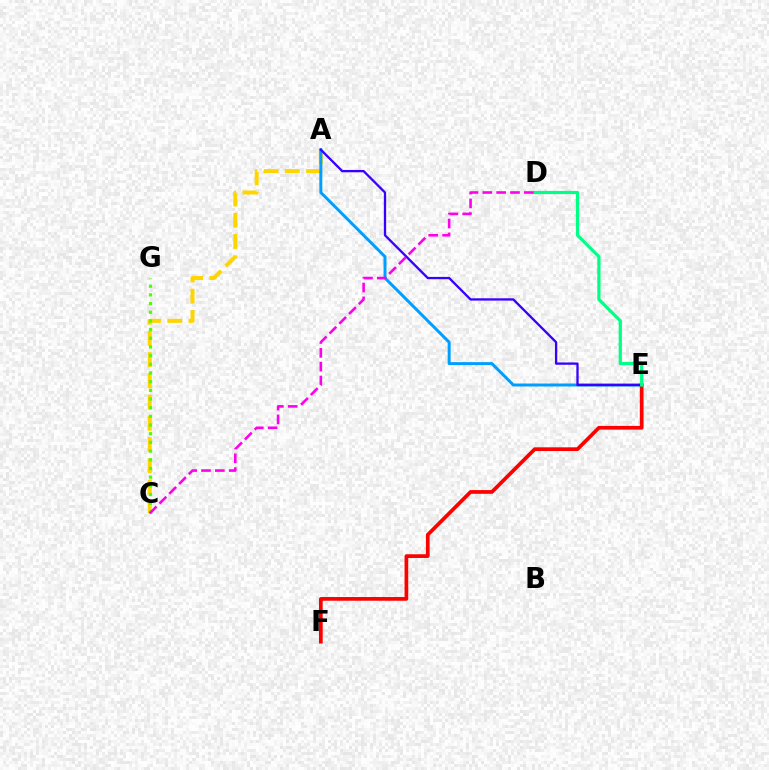{('A', 'C'): [{'color': '#ffd500', 'line_style': 'dashed', 'thickness': 2.89}], ('A', 'E'): [{'color': '#009eff', 'line_style': 'solid', 'thickness': 2.14}, {'color': '#3700ff', 'line_style': 'solid', 'thickness': 1.67}], ('C', 'G'): [{'color': '#4fff00', 'line_style': 'dotted', 'thickness': 2.36}], ('E', 'F'): [{'color': '#ff0000', 'line_style': 'solid', 'thickness': 2.68}], ('D', 'E'): [{'color': '#00ff86', 'line_style': 'solid', 'thickness': 2.31}], ('C', 'D'): [{'color': '#ff00ed', 'line_style': 'dashed', 'thickness': 1.88}]}